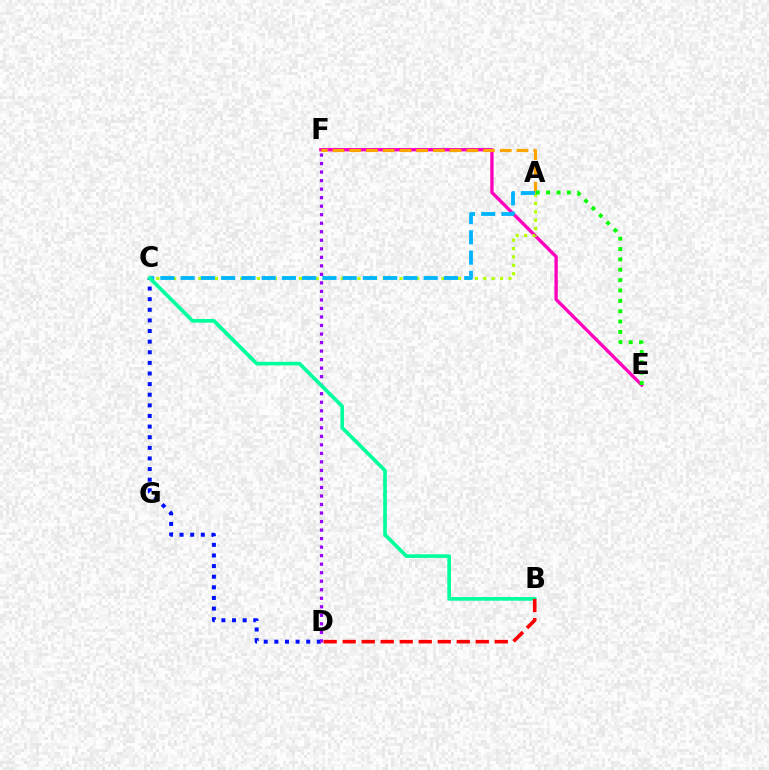{('E', 'F'): [{'color': '#ff00bd', 'line_style': 'solid', 'thickness': 2.41}], ('A', 'F'): [{'color': '#ffa500', 'line_style': 'dashed', 'thickness': 2.27}], ('A', 'C'): [{'color': '#b3ff00', 'line_style': 'dotted', 'thickness': 2.28}, {'color': '#00b5ff', 'line_style': 'dashed', 'thickness': 2.75}], ('C', 'D'): [{'color': '#0010ff', 'line_style': 'dotted', 'thickness': 2.89}], ('A', 'E'): [{'color': '#08ff00', 'line_style': 'dotted', 'thickness': 2.81}], ('D', 'F'): [{'color': '#9b00ff', 'line_style': 'dotted', 'thickness': 2.32}], ('B', 'C'): [{'color': '#00ff9d', 'line_style': 'solid', 'thickness': 2.64}], ('B', 'D'): [{'color': '#ff0000', 'line_style': 'dashed', 'thickness': 2.58}]}